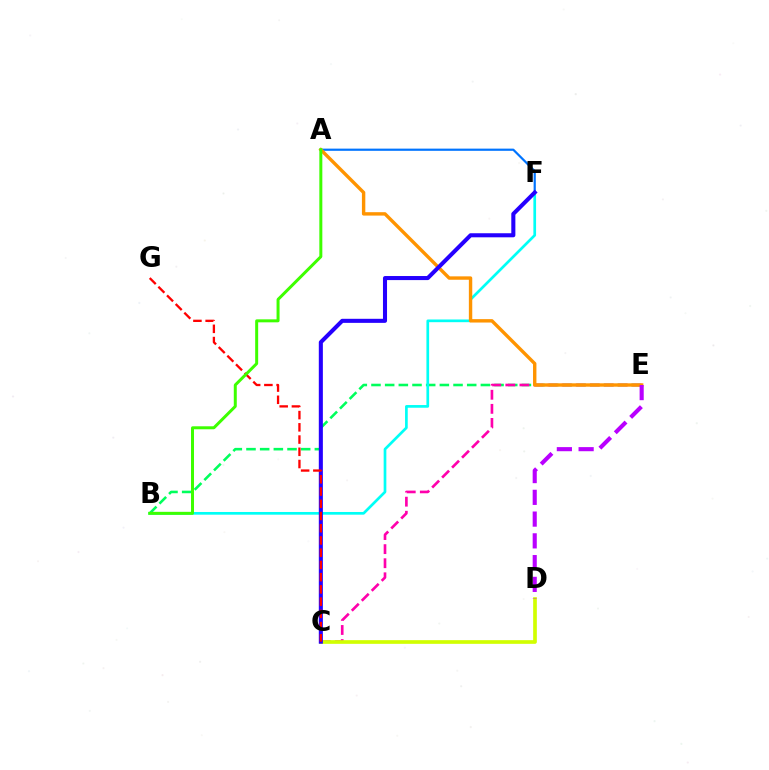{('B', 'E'): [{'color': '#00ff5c', 'line_style': 'dashed', 'thickness': 1.86}], ('A', 'F'): [{'color': '#0074ff', 'line_style': 'solid', 'thickness': 1.58}], ('C', 'E'): [{'color': '#ff00ac', 'line_style': 'dashed', 'thickness': 1.91}], ('C', 'D'): [{'color': '#d1ff00', 'line_style': 'solid', 'thickness': 2.64}], ('B', 'F'): [{'color': '#00fff6', 'line_style': 'solid', 'thickness': 1.94}], ('A', 'E'): [{'color': '#ff9400', 'line_style': 'solid', 'thickness': 2.45}], ('C', 'F'): [{'color': '#2500ff', 'line_style': 'solid', 'thickness': 2.93}], ('D', 'E'): [{'color': '#b900ff', 'line_style': 'dashed', 'thickness': 2.96}], ('C', 'G'): [{'color': '#ff0000', 'line_style': 'dashed', 'thickness': 1.66}], ('A', 'B'): [{'color': '#3dff00', 'line_style': 'solid', 'thickness': 2.15}]}